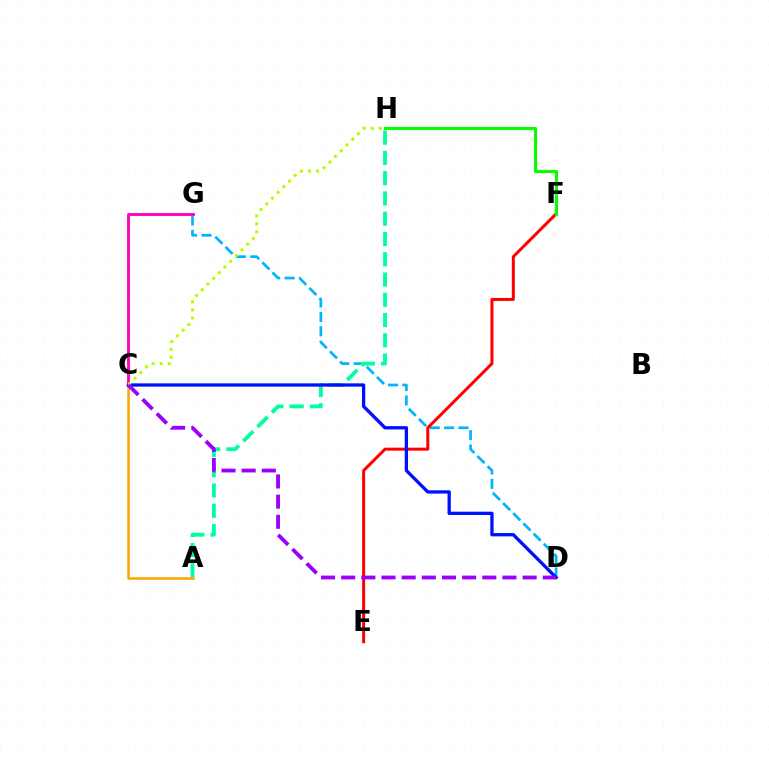{('D', 'G'): [{'color': '#00b5ff', 'line_style': 'dashed', 'thickness': 1.96}], ('A', 'H'): [{'color': '#00ff9d', 'line_style': 'dashed', 'thickness': 2.75}], ('E', 'F'): [{'color': '#ff0000', 'line_style': 'solid', 'thickness': 2.17}], ('F', 'H'): [{'color': '#08ff00', 'line_style': 'solid', 'thickness': 2.25}], ('A', 'C'): [{'color': '#ffa500', 'line_style': 'solid', 'thickness': 1.83}], ('C', 'G'): [{'color': '#ff00bd', 'line_style': 'solid', 'thickness': 2.06}], ('C', 'D'): [{'color': '#0010ff', 'line_style': 'solid', 'thickness': 2.38}, {'color': '#9b00ff', 'line_style': 'dashed', 'thickness': 2.74}], ('C', 'H'): [{'color': '#b3ff00', 'line_style': 'dotted', 'thickness': 2.19}]}